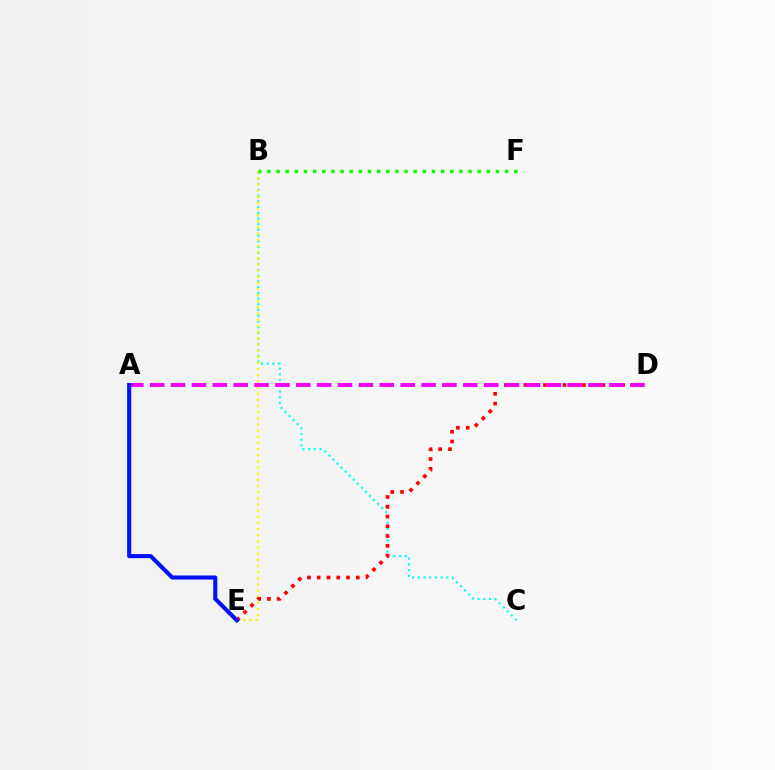{('B', 'C'): [{'color': '#00fff6', 'line_style': 'dotted', 'thickness': 1.55}], ('B', 'E'): [{'color': '#fcf500', 'line_style': 'dotted', 'thickness': 1.67}], ('D', 'E'): [{'color': '#ff0000', 'line_style': 'dotted', 'thickness': 2.65}], ('A', 'D'): [{'color': '#ee00ff', 'line_style': 'dashed', 'thickness': 2.84}], ('B', 'F'): [{'color': '#08ff00', 'line_style': 'dotted', 'thickness': 2.48}], ('A', 'E'): [{'color': '#0010ff', 'line_style': 'solid', 'thickness': 2.94}]}